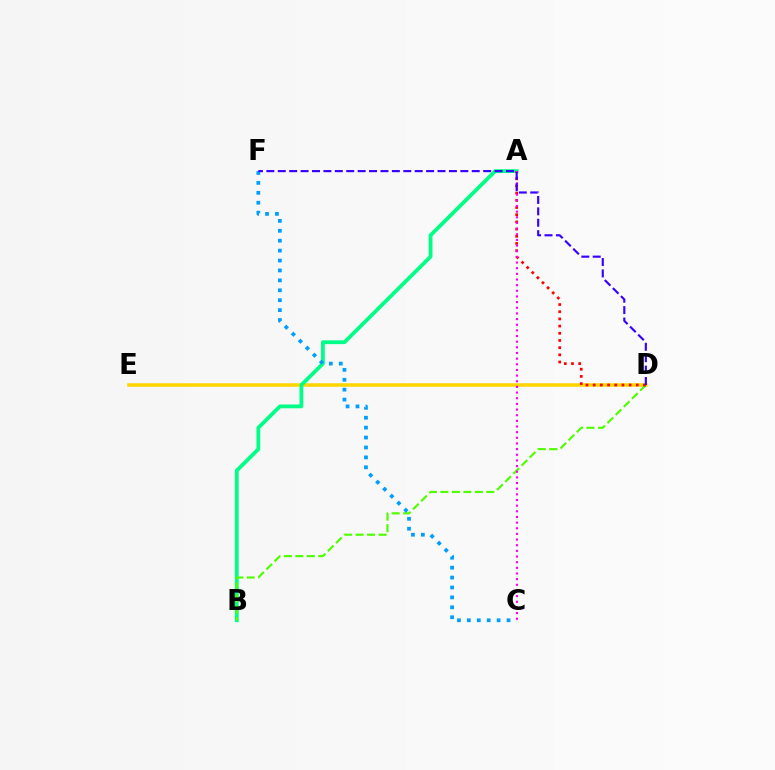{('D', 'E'): [{'color': '#ffd500', 'line_style': 'solid', 'thickness': 2.54}], ('A', 'B'): [{'color': '#00ff86', 'line_style': 'solid', 'thickness': 2.73}], ('B', 'D'): [{'color': '#4fff00', 'line_style': 'dashed', 'thickness': 1.56}], ('A', 'D'): [{'color': '#ff0000', 'line_style': 'dotted', 'thickness': 1.95}], ('C', 'F'): [{'color': '#009eff', 'line_style': 'dotted', 'thickness': 2.69}], ('A', 'C'): [{'color': '#ff00ed', 'line_style': 'dotted', 'thickness': 1.54}], ('D', 'F'): [{'color': '#3700ff', 'line_style': 'dashed', 'thickness': 1.55}]}